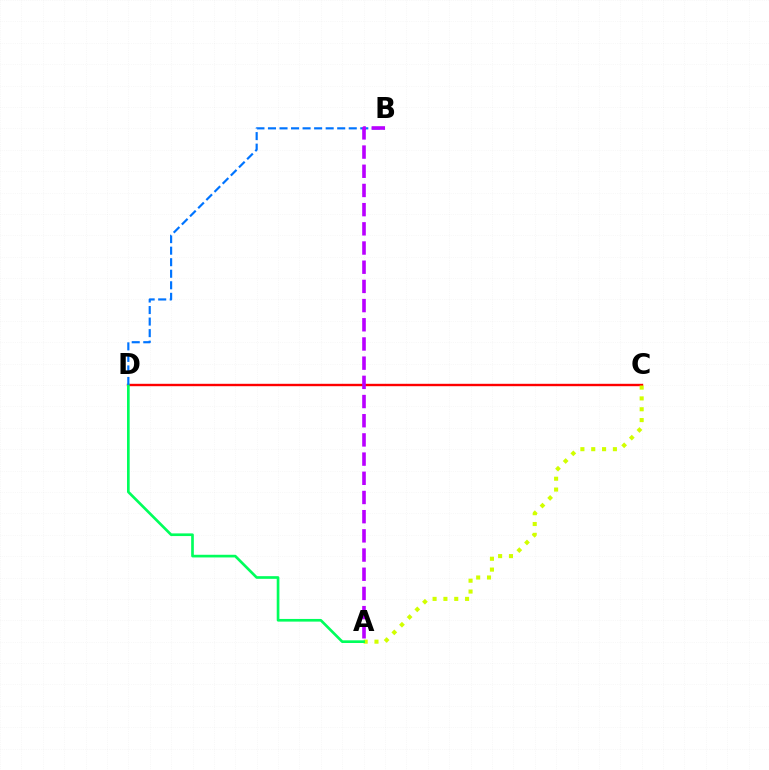{('C', 'D'): [{'color': '#ff0000', 'line_style': 'solid', 'thickness': 1.72}], ('A', 'C'): [{'color': '#d1ff00', 'line_style': 'dotted', 'thickness': 2.94}], ('A', 'D'): [{'color': '#00ff5c', 'line_style': 'solid', 'thickness': 1.92}], ('B', 'D'): [{'color': '#0074ff', 'line_style': 'dashed', 'thickness': 1.57}], ('A', 'B'): [{'color': '#b900ff', 'line_style': 'dashed', 'thickness': 2.61}]}